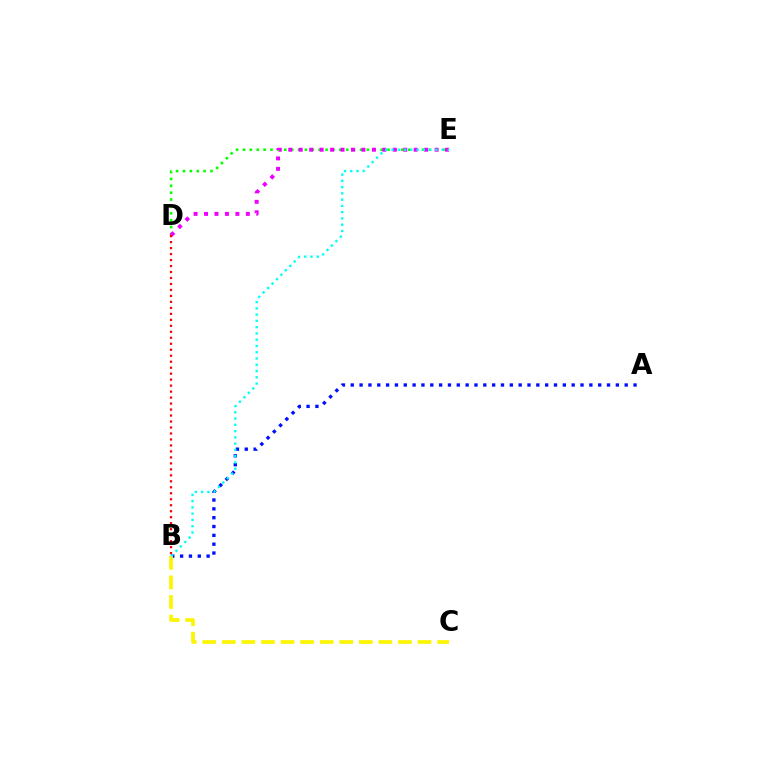{('D', 'E'): [{'color': '#08ff00', 'line_style': 'dotted', 'thickness': 1.87}, {'color': '#ee00ff', 'line_style': 'dotted', 'thickness': 2.84}], ('A', 'B'): [{'color': '#0010ff', 'line_style': 'dotted', 'thickness': 2.4}], ('B', 'C'): [{'color': '#fcf500', 'line_style': 'dashed', 'thickness': 2.66}], ('B', 'E'): [{'color': '#00fff6', 'line_style': 'dotted', 'thickness': 1.7}], ('B', 'D'): [{'color': '#ff0000', 'line_style': 'dotted', 'thickness': 1.62}]}